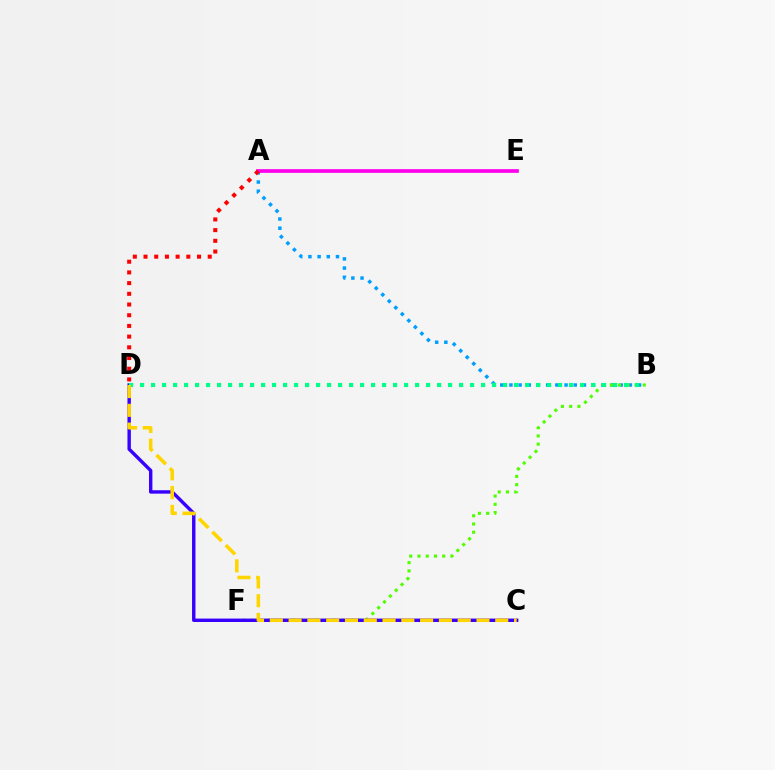{('A', 'B'): [{'color': '#009eff', 'line_style': 'dotted', 'thickness': 2.5}], ('A', 'E'): [{'color': '#ff00ed', 'line_style': 'solid', 'thickness': 2.66}], ('A', 'D'): [{'color': '#ff0000', 'line_style': 'dotted', 'thickness': 2.91}], ('B', 'F'): [{'color': '#4fff00', 'line_style': 'dotted', 'thickness': 2.24}], ('C', 'D'): [{'color': '#3700ff', 'line_style': 'solid', 'thickness': 2.46}, {'color': '#ffd500', 'line_style': 'dashed', 'thickness': 2.55}], ('B', 'D'): [{'color': '#00ff86', 'line_style': 'dotted', 'thickness': 2.99}]}